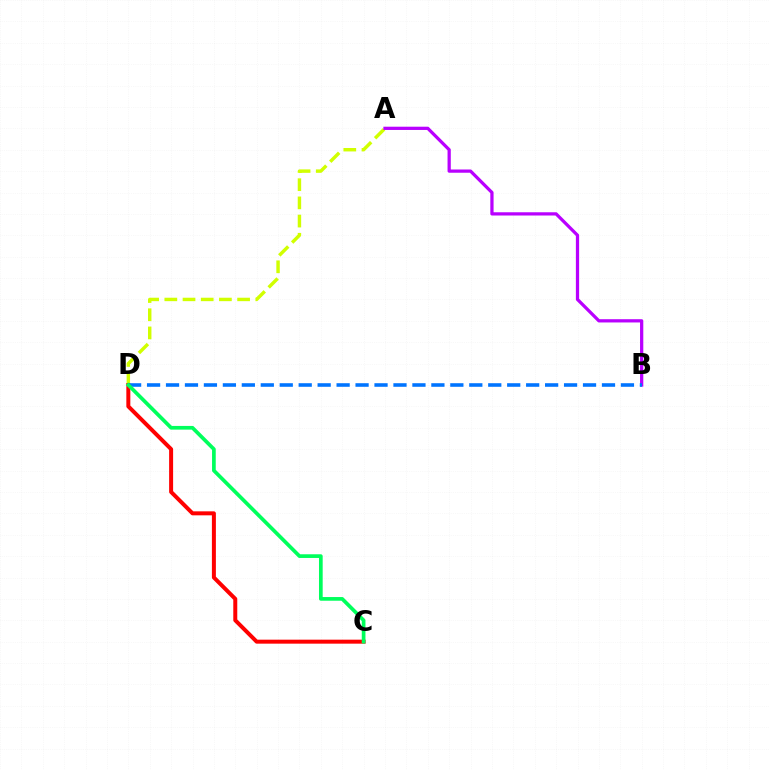{('A', 'D'): [{'color': '#d1ff00', 'line_style': 'dashed', 'thickness': 2.47}], ('C', 'D'): [{'color': '#ff0000', 'line_style': 'solid', 'thickness': 2.87}, {'color': '#00ff5c', 'line_style': 'solid', 'thickness': 2.66}], ('A', 'B'): [{'color': '#b900ff', 'line_style': 'solid', 'thickness': 2.34}], ('B', 'D'): [{'color': '#0074ff', 'line_style': 'dashed', 'thickness': 2.58}]}